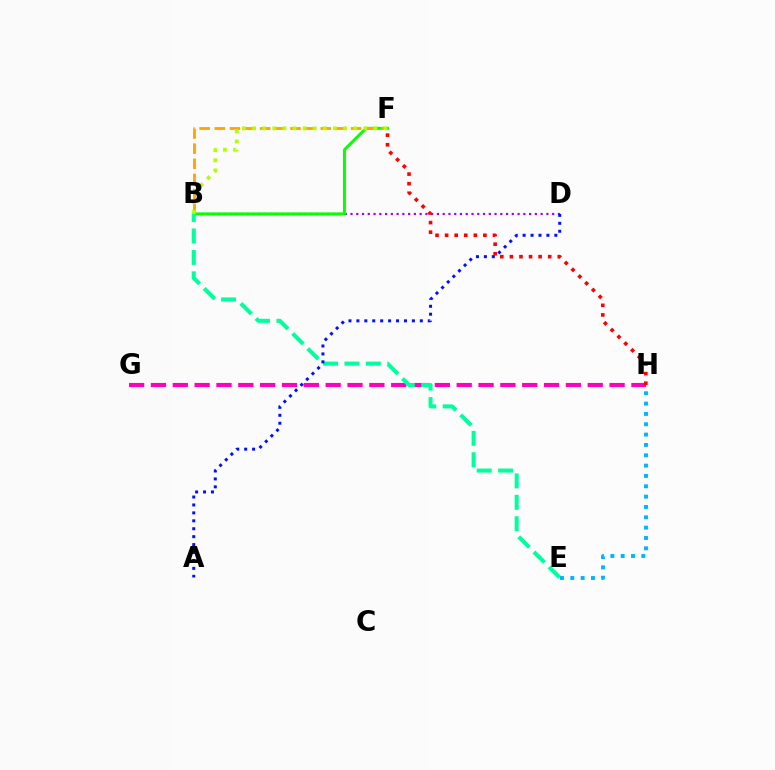{('B', 'D'): [{'color': '#9b00ff', 'line_style': 'dotted', 'thickness': 1.57}], ('G', 'H'): [{'color': '#ff00bd', 'line_style': 'dashed', 'thickness': 2.97}], ('B', 'F'): [{'color': '#08ff00', 'line_style': 'solid', 'thickness': 2.14}, {'color': '#ffa500', 'line_style': 'dashed', 'thickness': 2.06}, {'color': '#b3ff00', 'line_style': 'dotted', 'thickness': 2.75}], ('F', 'H'): [{'color': '#ff0000', 'line_style': 'dotted', 'thickness': 2.6}], ('B', 'E'): [{'color': '#00ff9d', 'line_style': 'dashed', 'thickness': 2.91}], ('A', 'D'): [{'color': '#0010ff', 'line_style': 'dotted', 'thickness': 2.15}], ('E', 'H'): [{'color': '#00b5ff', 'line_style': 'dotted', 'thickness': 2.81}]}